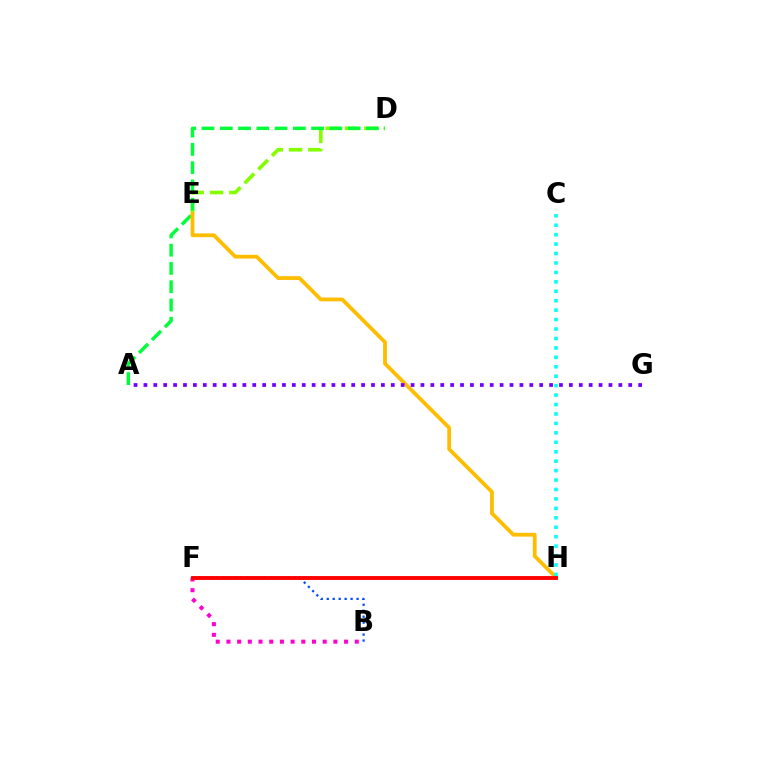{('D', 'E'): [{'color': '#84ff00', 'line_style': 'dashed', 'thickness': 2.63}], ('A', 'D'): [{'color': '#00ff39', 'line_style': 'dashed', 'thickness': 2.48}], ('B', 'F'): [{'color': '#004bff', 'line_style': 'dotted', 'thickness': 1.62}, {'color': '#ff00cf', 'line_style': 'dotted', 'thickness': 2.91}], ('E', 'H'): [{'color': '#ffbd00', 'line_style': 'solid', 'thickness': 2.72}], ('C', 'H'): [{'color': '#00fff6', 'line_style': 'dotted', 'thickness': 2.56}], ('F', 'H'): [{'color': '#ff0000', 'line_style': 'solid', 'thickness': 2.79}], ('A', 'G'): [{'color': '#7200ff', 'line_style': 'dotted', 'thickness': 2.69}]}